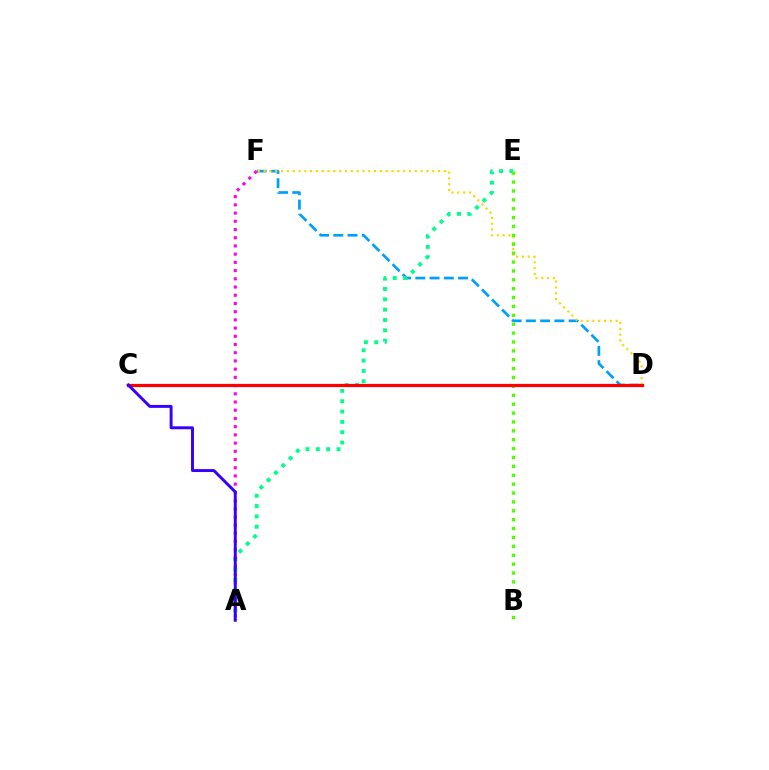{('D', 'F'): [{'color': '#009eff', 'line_style': 'dashed', 'thickness': 1.94}, {'color': '#ffd500', 'line_style': 'dotted', 'thickness': 1.58}], ('A', 'E'): [{'color': '#00ff86', 'line_style': 'dotted', 'thickness': 2.81}], ('B', 'E'): [{'color': '#4fff00', 'line_style': 'dotted', 'thickness': 2.41}], ('A', 'F'): [{'color': '#ff00ed', 'line_style': 'dotted', 'thickness': 2.23}], ('C', 'D'): [{'color': '#ff0000', 'line_style': 'solid', 'thickness': 2.31}], ('A', 'C'): [{'color': '#3700ff', 'line_style': 'solid', 'thickness': 2.12}]}